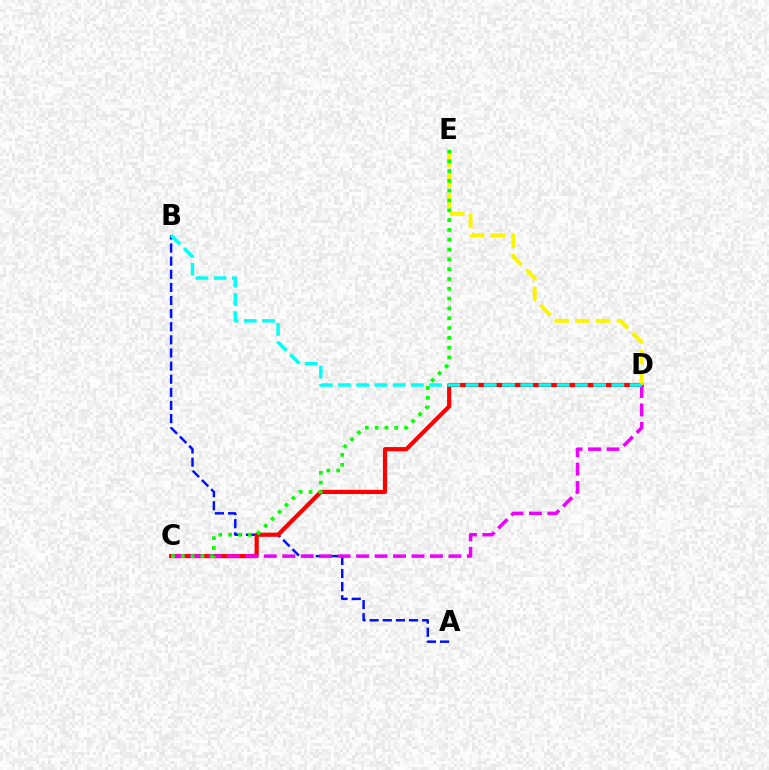{('A', 'B'): [{'color': '#0010ff', 'line_style': 'dashed', 'thickness': 1.78}], ('C', 'D'): [{'color': '#ff0000', 'line_style': 'solid', 'thickness': 3.0}, {'color': '#ee00ff', 'line_style': 'dashed', 'thickness': 2.51}], ('D', 'E'): [{'color': '#fcf500', 'line_style': 'dashed', 'thickness': 2.82}], ('C', 'E'): [{'color': '#08ff00', 'line_style': 'dotted', 'thickness': 2.67}], ('B', 'D'): [{'color': '#00fff6', 'line_style': 'dashed', 'thickness': 2.48}]}